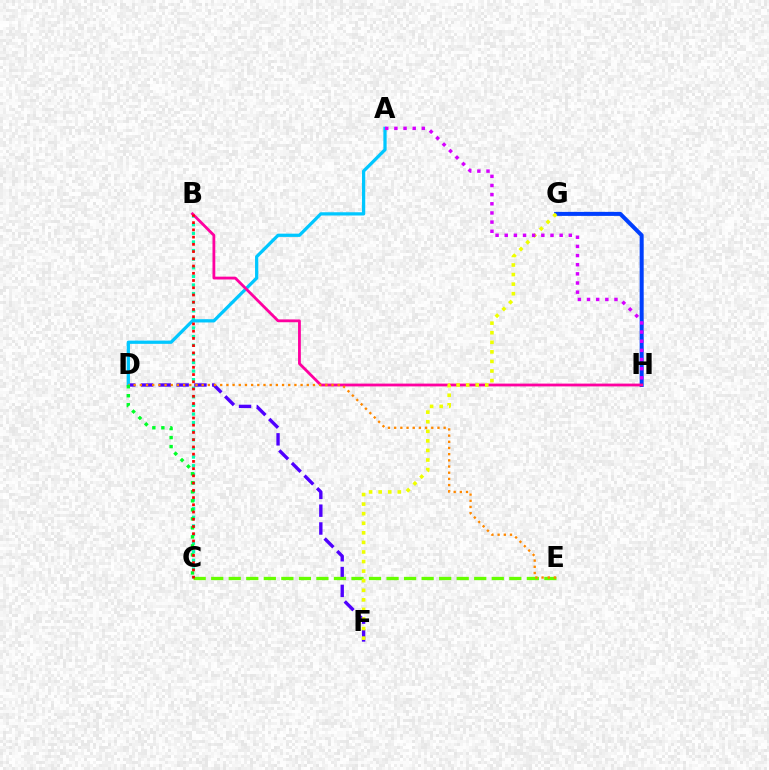{('B', 'C'): [{'color': '#00ffaf', 'line_style': 'dotted', 'thickness': 2.34}, {'color': '#ff0000', 'line_style': 'dotted', 'thickness': 1.97}], ('D', 'F'): [{'color': '#4f00ff', 'line_style': 'dashed', 'thickness': 2.42}], ('A', 'D'): [{'color': '#00c7ff', 'line_style': 'solid', 'thickness': 2.34}], ('G', 'H'): [{'color': '#003fff', 'line_style': 'solid', 'thickness': 2.89}], ('B', 'H'): [{'color': '#ff00a0', 'line_style': 'solid', 'thickness': 2.02}], ('C', 'E'): [{'color': '#66ff00', 'line_style': 'dashed', 'thickness': 2.38}], ('D', 'E'): [{'color': '#ff8800', 'line_style': 'dotted', 'thickness': 1.68}], ('F', 'G'): [{'color': '#eeff00', 'line_style': 'dotted', 'thickness': 2.6}], ('C', 'D'): [{'color': '#00ff27', 'line_style': 'dotted', 'thickness': 2.45}], ('A', 'H'): [{'color': '#d600ff', 'line_style': 'dotted', 'thickness': 2.49}]}